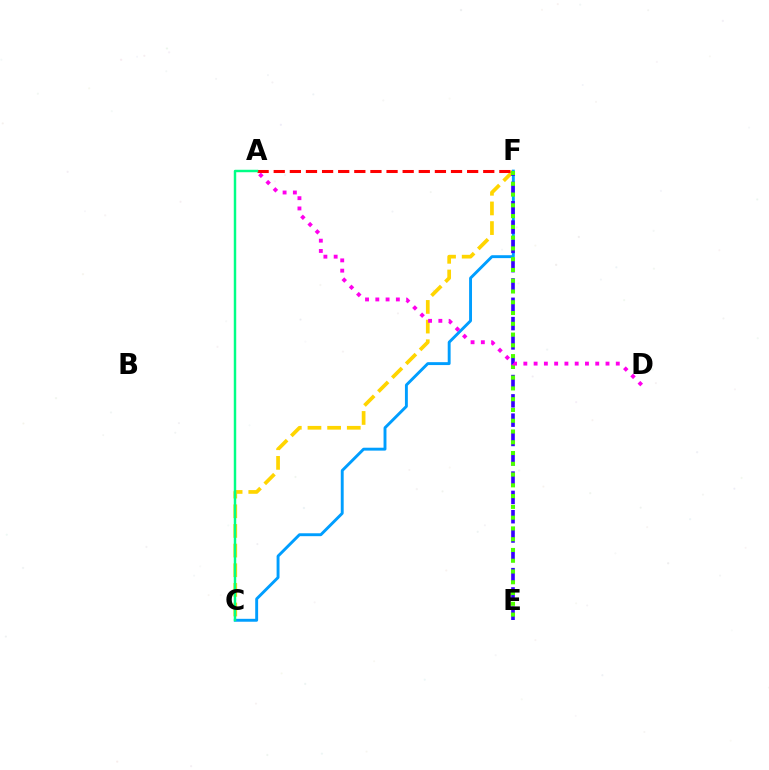{('C', 'F'): [{'color': '#ffd500', 'line_style': 'dashed', 'thickness': 2.67}, {'color': '#009eff', 'line_style': 'solid', 'thickness': 2.09}], ('A', 'F'): [{'color': '#ff0000', 'line_style': 'dashed', 'thickness': 2.19}], ('E', 'F'): [{'color': '#3700ff', 'line_style': 'dashed', 'thickness': 2.62}, {'color': '#4fff00', 'line_style': 'dotted', 'thickness': 2.93}], ('A', 'D'): [{'color': '#ff00ed', 'line_style': 'dotted', 'thickness': 2.79}], ('A', 'C'): [{'color': '#00ff86', 'line_style': 'solid', 'thickness': 1.77}]}